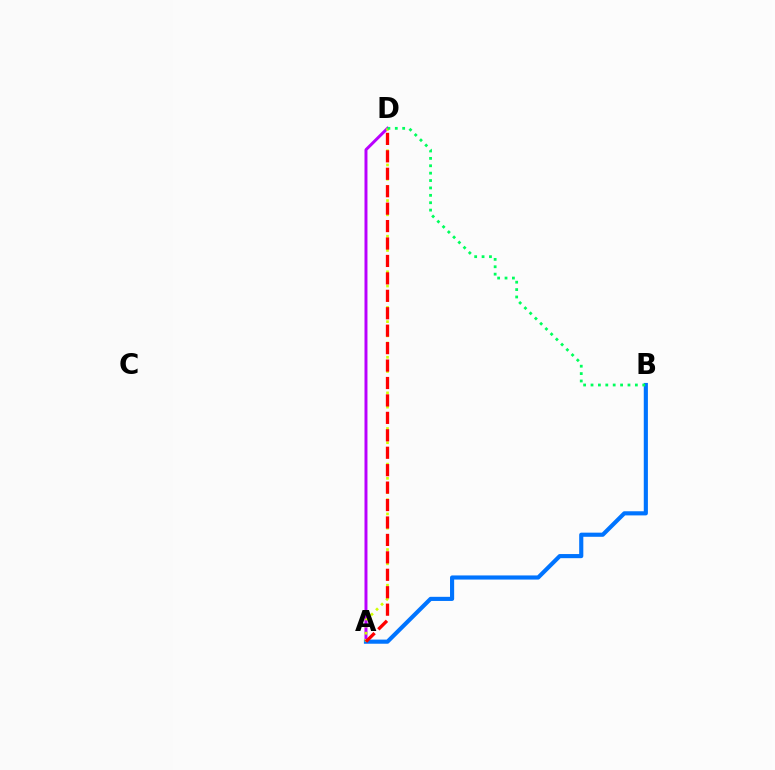{('A', 'D'): [{'color': '#b900ff', 'line_style': 'solid', 'thickness': 2.14}, {'color': '#d1ff00', 'line_style': 'dotted', 'thickness': 1.94}, {'color': '#ff0000', 'line_style': 'dashed', 'thickness': 2.37}], ('A', 'B'): [{'color': '#0074ff', 'line_style': 'solid', 'thickness': 2.97}], ('B', 'D'): [{'color': '#00ff5c', 'line_style': 'dotted', 'thickness': 2.01}]}